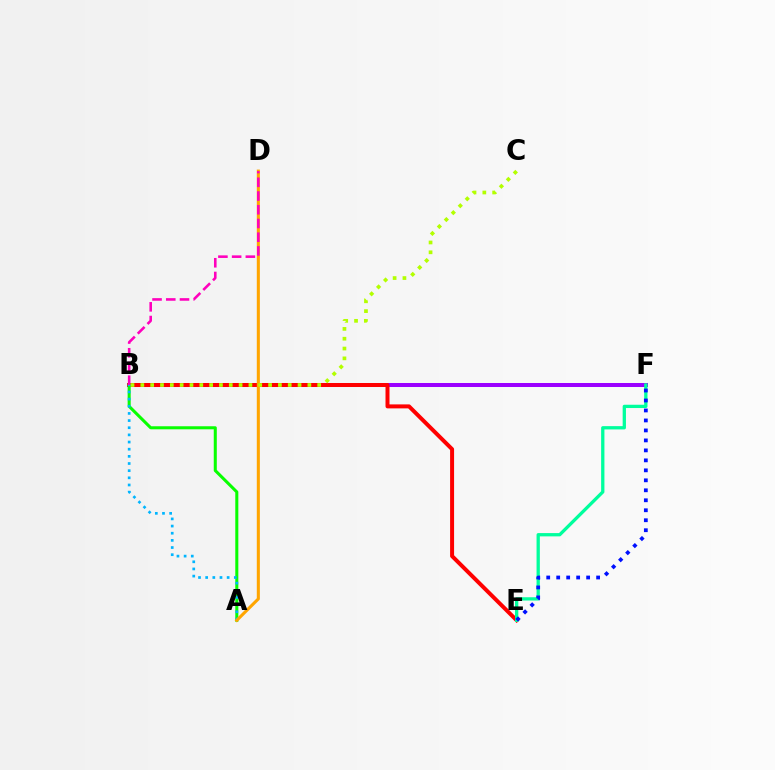{('B', 'F'): [{'color': '#9b00ff', 'line_style': 'solid', 'thickness': 2.88}], ('B', 'E'): [{'color': '#ff0000', 'line_style': 'solid', 'thickness': 2.87}], ('A', 'B'): [{'color': '#08ff00', 'line_style': 'solid', 'thickness': 2.19}, {'color': '#00b5ff', 'line_style': 'dotted', 'thickness': 1.94}], ('E', 'F'): [{'color': '#00ff9d', 'line_style': 'solid', 'thickness': 2.37}, {'color': '#0010ff', 'line_style': 'dotted', 'thickness': 2.71}], ('A', 'D'): [{'color': '#ffa500', 'line_style': 'solid', 'thickness': 2.21}], ('B', 'D'): [{'color': '#ff00bd', 'line_style': 'dashed', 'thickness': 1.86}], ('B', 'C'): [{'color': '#b3ff00', 'line_style': 'dotted', 'thickness': 2.67}]}